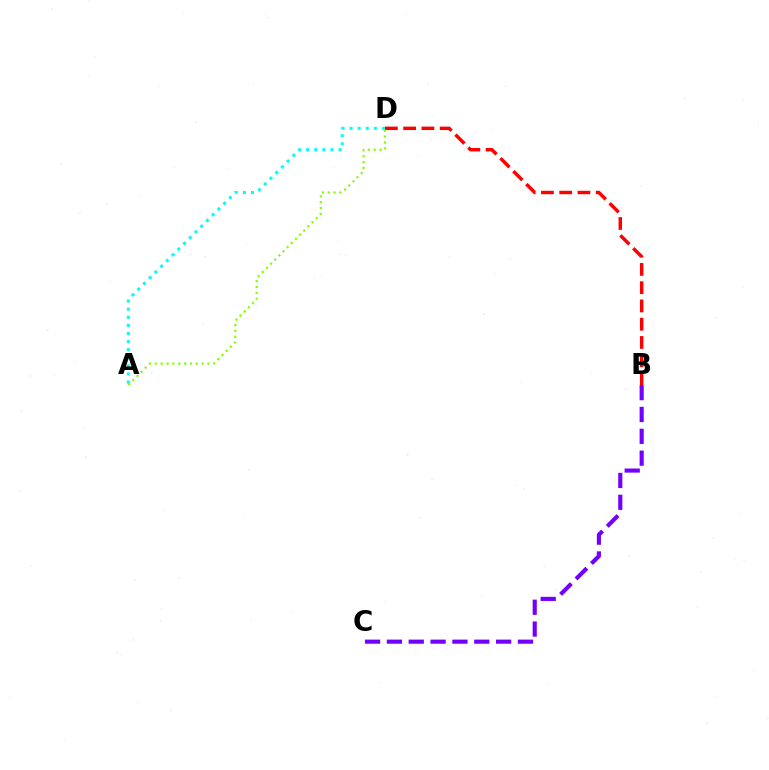{('A', 'D'): [{'color': '#00fff6', 'line_style': 'dotted', 'thickness': 2.2}, {'color': '#84ff00', 'line_style': 'dotted', 'thickness': 1.59}], ('B', 'D'): [{'color': '#ff0000', 'line_style': 'dashed', 'thickness': 2.48}], ('B', 'C'): [{'color': '#7200ff', 'line_style': 'dashed', 'thickness': 2.97}]}